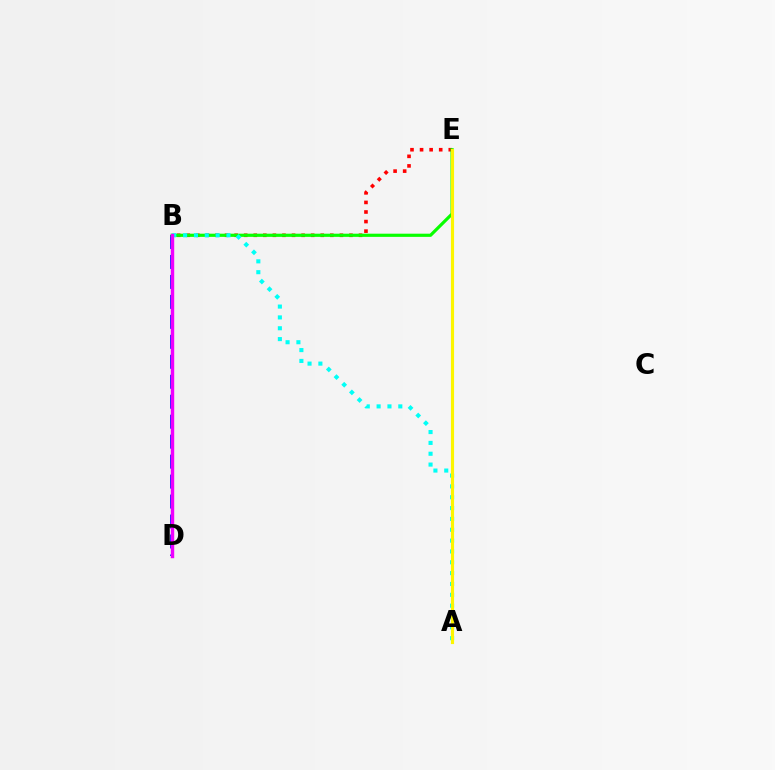{('B', 'D'): [{'color': '#0010ff', 'line_style': 'dashed', 'thickness': 2.71}, {'color': '#ee00ff', 'line_style': 'solid', 'thickness': 2.46}], ('B', 'E'): [{'color': '#ff0000', 'line_style': 'dotted', 'thickness': 2.6}, {'color': '#08ff00', 'line_style': 'solid', 'thickness': 2.29}], ('A', 'B'): [{'color': '#00fff6', 'line_style': 'dotted', 'thickness': 2.95}], ('A', 'E'): [{'color': '#fcf500', 'line_style': 'solid', 'thickness': 2.26}]}